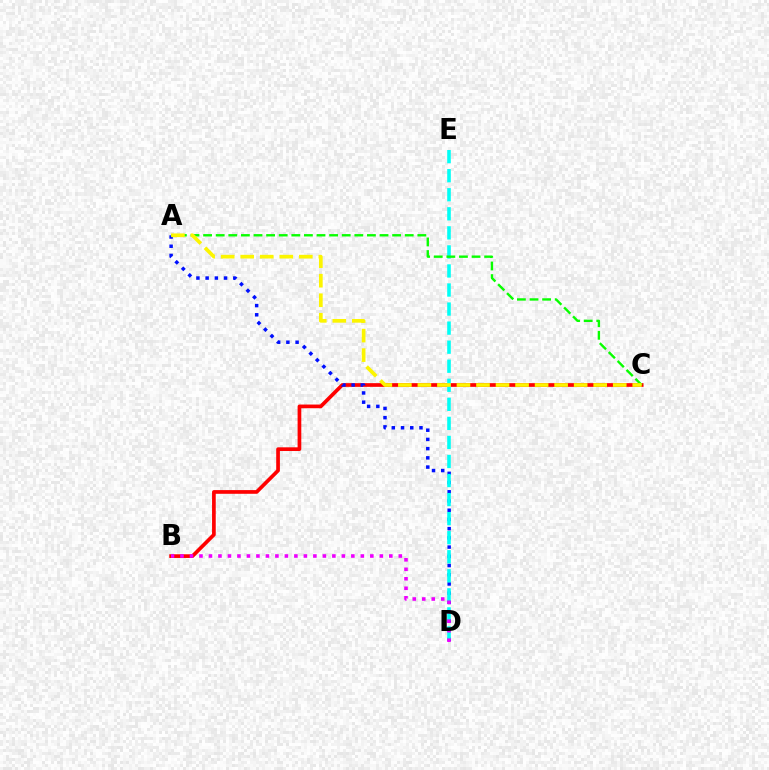{('B', 'C'): [{'color': '#ff0000', 'line_style': 'solid', 'thickness': 2.66}], ('A', 'D'): [{'color': '#0010ff', 'line_style': 'dotted', 'thickness': 2.5}], ('D', 'E'): [{'color': '#00fff6', 'line_style': 'dashed', 'thickness': 2.59}], ('A', 'C'): [{'color': '#08ff00', 'line_style': 'dashed', 'thickness': 1.71}, {'color': '#fcf500', 'line_style': 'dashed', 'thickness': 2.65}], ('B', 'D'): [{'color': '#ee00ff', 'line_style': 'dotted', 'thickness': 2.58}]}